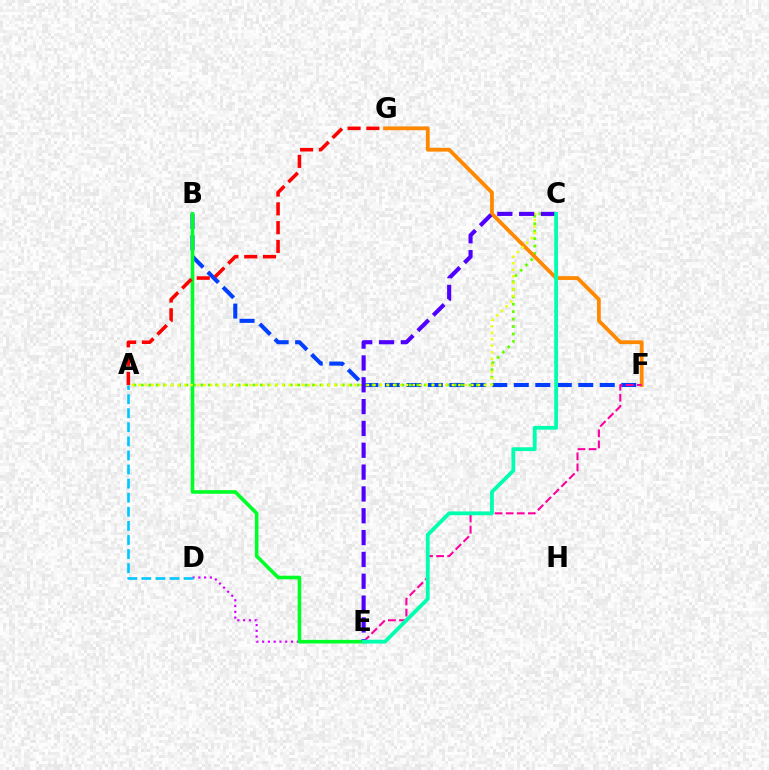{('D', 'E'): [{'color': '#d600ff', 'line_style': 'dotted', 'thickness': 1.57}], ('B', 'F'): [{'color': '#003fff', 'line_style': 'dashed', 'thickness': 2.92}], ('A', 'C'): [{'color': '#66ff00', 'line_style': 'dotted', 'thickness': 2.02}, {'color': '#eeff00', 'line_style': 'dotted', 'thickness': 1.77}], ('F', 'G'): [{'color': '#ff8800', 'line_style': 'solid', 'thickness': 2.72}], ('B', 'E'): [{'color': '#00ff27', 'line_style': 'solid', 'thickness': 2.6}], ('E', 'F'): [{'color': '#ff00a0', 'line_style': 'dashed', 'thickness': 1.51}], ('A', 'G'): [{'color': '#ff0000', 'line_style': 'dashed', 'thickness': 2.55}], ('A', 'D'): [{'color': '#00c7ff', 'line_style': 'dashed', 'thickness': 1.91}], ('C', 'E'): [{'color': '#4f00ff', 'line_style': 'dashed', 'thickness': 2.97}, {'color': '#00ffaf', 'line_style': 'solid', 'thickness': 2.74}]}